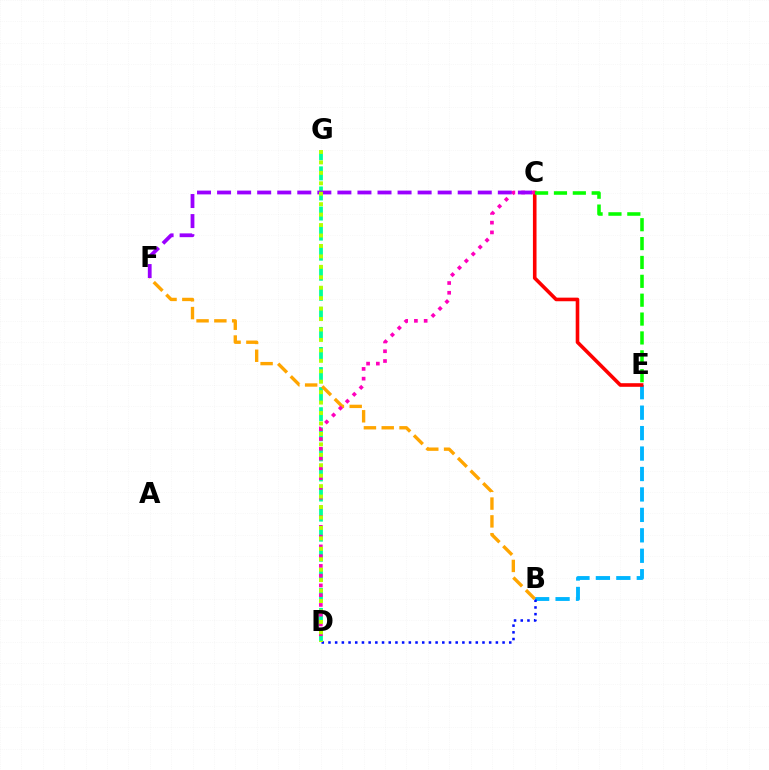{('B', 'E'): [{'color': '#00b5ff', 'line_style': 'dashed', 'thickness': 2.78}], ('C', 'E'): [{'color': '#ff0000', 'line_style': 'solid', 'thickness': 2.59}, {'color': '#08ff00', 'line_style': 'dashed', 'thickness': 2.56}], ('D', 'G'): [{'color': '#00ff9d', 'line_style': 'dashed', 'thickness': 2.73}, {'color': '#b3ff00', 'line_style': 'dotted', 'thickness': 2.84}], ('B', 'D'): [{'color': '#0010ff', 'line_style': 'dotted', 'thickness': 1.82}], ('B', 'F'): [{'color': '#ffa500', 'line_style': 'dashed', 'thickness': 2.42}], ('C', 'D'): [{'color': '#ff00bd', 'line_style': 'dotted', 'thickness': 2.65}], ('C', 'F'): [{'color': '#9b00ff', 'line_style': 'dashed', 'thickness': 2.72}]}